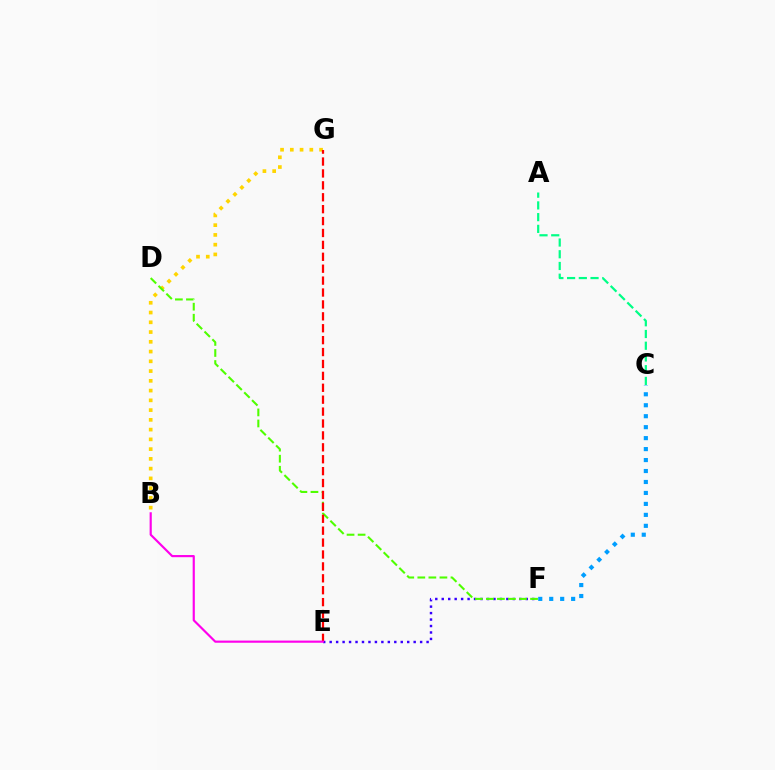{('E', 'F'): [{'color': '#3700ff', 'line_style': 'dotted', 'thickness': 1.76}], ('A', 'C'): [{'color': '#00ff86', 'line_style': 'dashed', 'thickness': 1.59}], ('B', 'G'): [{'color': '#ffd500', 'line_style': 'dotted', 'thickness': 2.65}], ('D', 'F'): [{'color': '#4fff00', 'line_style': 'dashed', 'thickness': 1.5}], ('C', 'F'): [{'color': '#009eff', 'line_style': 'dotted', 'thickness': 2.98}], ('E', 'G'): [{'color': '#ff0000', 'line_style': 'dashed', 'thickness': 1.62}], ('B', 'E'): [{'color': '#ff00ed', 'line_style': 'solid', 'thickness': 1.56}]}